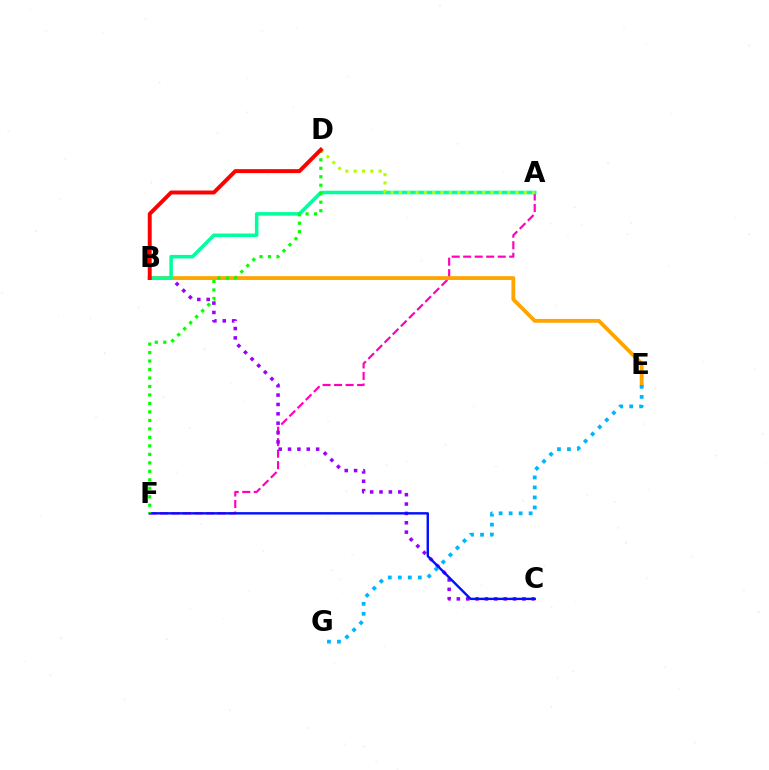{('A', 'F'): [{'color': '#ff00bd', 'line_style': 'dashed', 'thickness': 1.56}], ('B', 'C'): [{'color': '#9b00ff', 'line_style': 'dotted', 'thickness': 2.54}], ('B', 'E'): [{'color': '#ffa500', 'line_style': 'solid', 'thickness': 2.75}], ('C', 'F'): [{'color': '#0010ff', 'line_style': 'solid', 'thickness': 1.72}], ('A', 'B'): [{'color': '#00ff9d', 'line_style': 'solid', 'thickness': 2.55}], ('A', 'D'): [{'color': '#b3ff00', 'line_style': 'dotted', 'thickness': 2.26}], ('D', 'F'): [{'color': '#08ff00', 'line_style': 'dotted', 'thickness': 2.3}], ('B', 'D'): [{'color': '#ff0000', 'line_style': 'solid', 'thickness': 2.84}], ('E', 'G'): [{'color': '#00b5ff', 'line_style': 'dotted', 'thickness': 2.72}]}